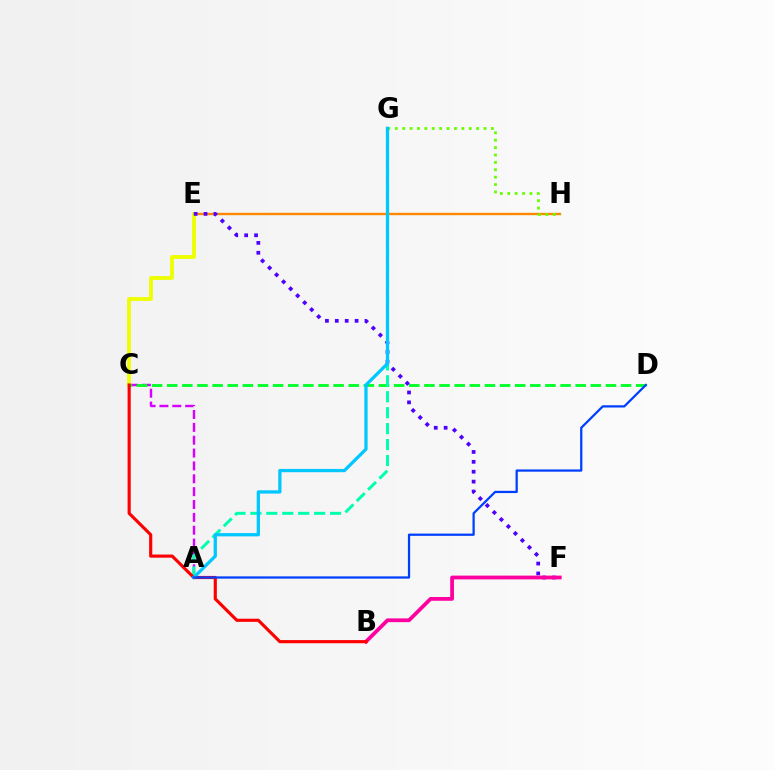{('E', 'H'): [{'color': '#ff8800', 'line_style': 'solid', 'thickness': 1.72}], ('A', 'C'): [{'color': '#d600ff', 'line_style': 'dashed', 'thickness': 1.75}], ('C', 'E'): [{'color': '#eeff00', 'line_style': 'solid', 'thickness': 2.74}], ('C', 'D'): [{'color': '#00ff27', 'line_style': 'dashed', 'thickness': 2.06}], ('E', 'F'): [{'color': '#4f00ff', 'line_style': 'dotted', 'thickness': 2.69}], ('A', 'G'): [{'color': '#00ffaf', 'line_style': 'dashed', 'thickness': 2.16}, {'color': '#00c7ff', 'line_style': 'solid', 'thickness': 2.35}], ('G', 'H'): [{'color': '#66ff00', 'line_style': 'dotted', 'thickness': 2.01}], ('B', 'F'): [{'color': '#ff00a0', 'line_style': 'solid', 'thickness': 2.71}], ('B', 'C'): [{'color': '#ff0000', 'line_style': 'solid', 'thickness': 2.26}], ('A', 'D'): [{'color': '#003fff', 'line_style': 'solid', 'thickness': 1.62}]}